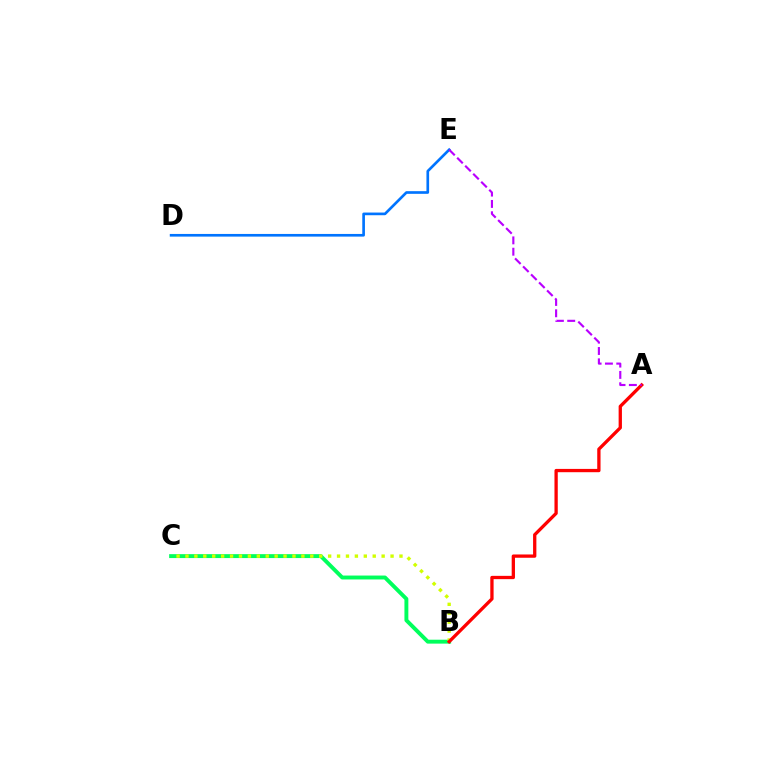{('B', 'C'): [{'color': '#00ff5c', 'line_style': 'solid', 'thickness': 2.82}, {'color': '#d1ff00', 'line_style': 'dotted', 'thickness': 2.42}], ('D', 'E'): [{'color': '#0074ff', 'line_style': 'solid', 'thickness': 1.92}], ('A', 'B'): [{'color': '#ff0000', 'line_style': 'solid', 'thickness': 2.37}], ('A', 'E'): [{'color': '#b900ff', 'line_style': 'dashed', 'thickness': 1.54}]}